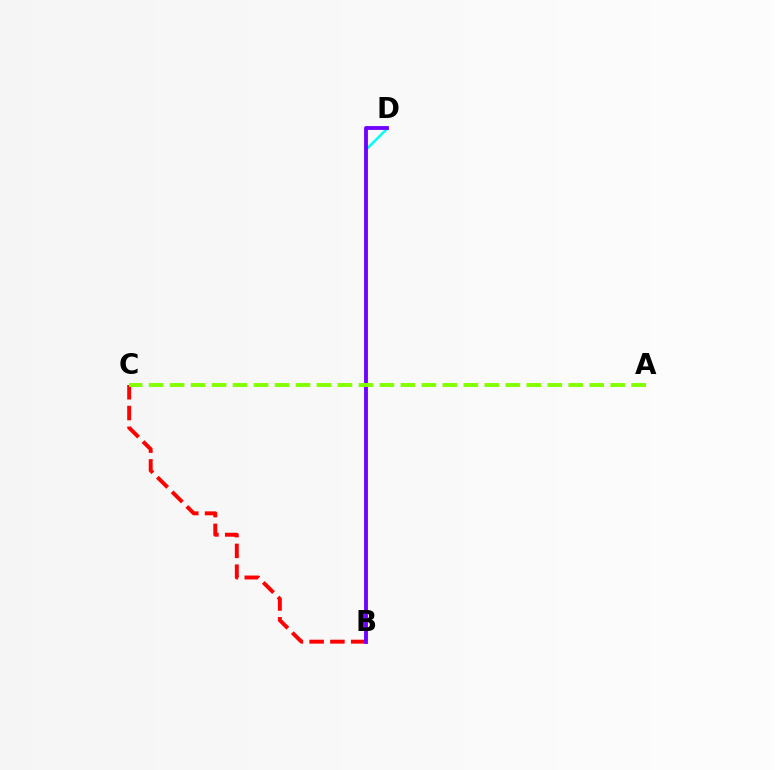{('B', 'D'): [{'color': '#00fff6', 'line_style': 'solid', 'thickness': 1.83}, {'color': '#7200ff', 'line_style': 'solid', 'thickness': 2.76}], ('B', 'C'): [{'color': '#ff0000', 'line_style': 'dashed', 'thickness': 2.82}], ('A', 'C'): [{'color': '#84ff00', 'line_style': 'dashed', 'thickness': 2.85}]}